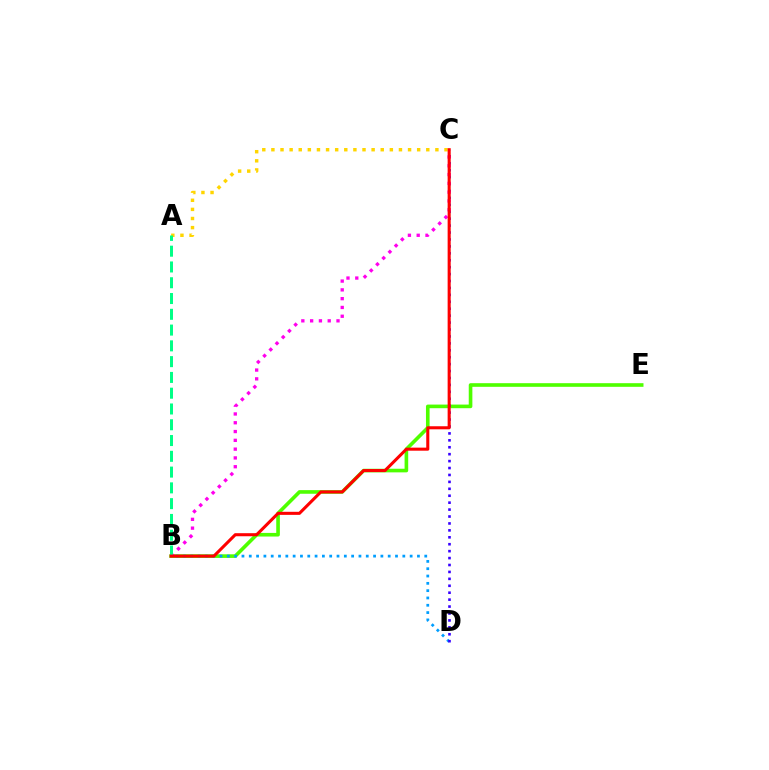{('B', 'E'): [{'color': '#4fff00', 'line_style': 'solid', 'thickness': 2.61}], ('A', 'C'): [{'color': '#ffd500', 'line_style': 'dotted', 'thickness': 2.48}], ('B', 'D'): [{'color': '#009eff', 'line_style': 'dotted', 'thickness': 1.99}], ('C', 'D'): [{'color': '#3700ff', 'line_style': 'dotted', 'thickness': 1.88}], ('B', 'C'): [{'color': '#ff00ed', 'line_style': 'dotted', 'thickness': 2.39}, {'color': '#ff0000', 'line_style': 'solid', 'thickness': 2.21}], ('A', 'B'): [{'color': '#00ff86', 'line_style': 'dashed', 'thickness': 2.14}]}